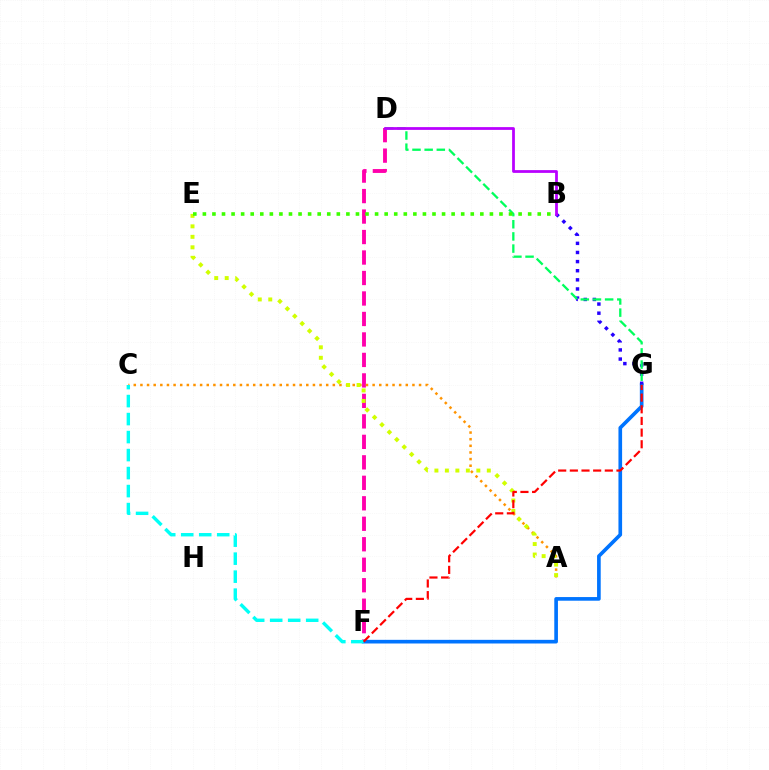{('D', 'F'): [{'color': '#ff00ac', 'line_style': 'dashed', 'thickness': 2.78}], ('A', 'C'): [{'color': '#ff9400', 'line_style': 'dotted', 'thickness': 1.8}], ('A', 'E'): [{'color': '#d1ff00', 'line_style': 'dotted', 'thickness': 2.85}], ('F', 'G'): [{'color': '#0074ff', 'line_style': 'solid', 'thickness': 2.63}, {'color': '#ff0000', 'line_style': 'dashed', 'thickness': 1.58}], ('B', 'G'): [{'color': '#2500ff', 'line_style': 'dotted', 'thickness': 2.48}], ('C', 'F'): [{'color': '#00fff6', 'line_style': 'dashed', 'thickness': 2.45}], ('D', 'G'): [{'color': '#00ff5c', 'line_style': 'dashed', 'thickness': 1.65}], ('B', 'E'): [{'color': '#3dff00', 'line_style': 'dotted', 'thickness': 2.6}], ('B', 'D'): [{'color': '#b900ff', 'line_style': 'solid', 'thickness': 1.99}]}